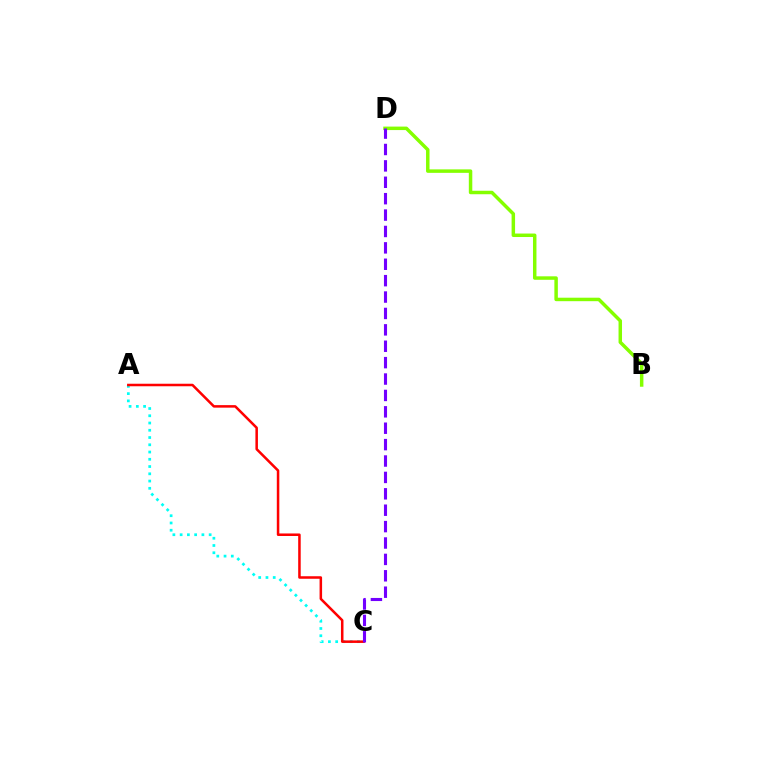{('A', 'C'): [{'color': '#00fff6', 'line_style': 'dotted', 'thickness': 1.97}, {'color': '#ff0000', 'line_style': 'solid', 'thickness': 1.82}], ('B', 'D'): [{'color': '#84ff00', 'line_style': 'solid', 'thickness': 2.5}], ('C', 'D'): [{'color': '#7200ff', 'line_style': 'dashed', 'thickness': 2.23}]}